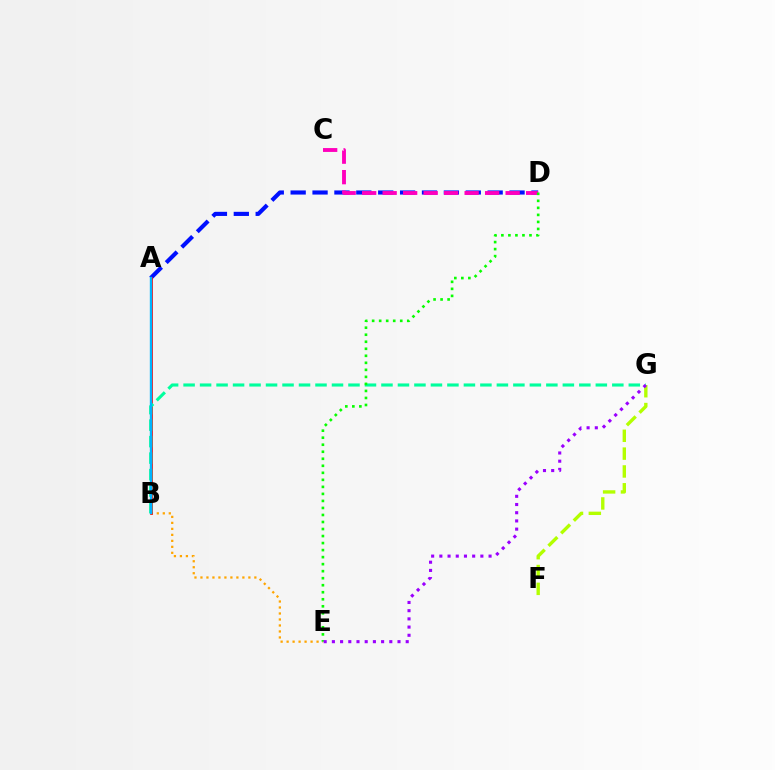{('A', 'D'): [{'color': '#0010ff', 'line_style': 'dashed', 'thickness': 2.97}], ('C', 'D'): [{'color': '#ff00bd', 'line_style': 'dashed', 'thickness': 2.78}], ('B', 'E'): [{'color': '#ffa500', 'line_style': 'dotted', 'thickness': 1.63}], ('A', 'B'): [{'color': '#ff0000', 'line_style': 'solid', 'thickness': 1.94}, {'color': '#00b5ff', 'line_style': 'solid', 'thickness': 1.71}], ('B', 'G'): [{'color': '#00ff9d', 'line_style': 'dashed', 'thickness': 2.24}], ('D', 'E'): [{'color': '#08ff00', 'line_style': 'dotted', 'thickness': 1.91}], ('F', 'G'): [{'color': '#b3ff00', 'line_style': 'dashed', 'thickness': 2.42}], ('E', 'G'): [{'color': '#9b00ff', 'line_style': 'dotted', 'thickness': 2.23}]}